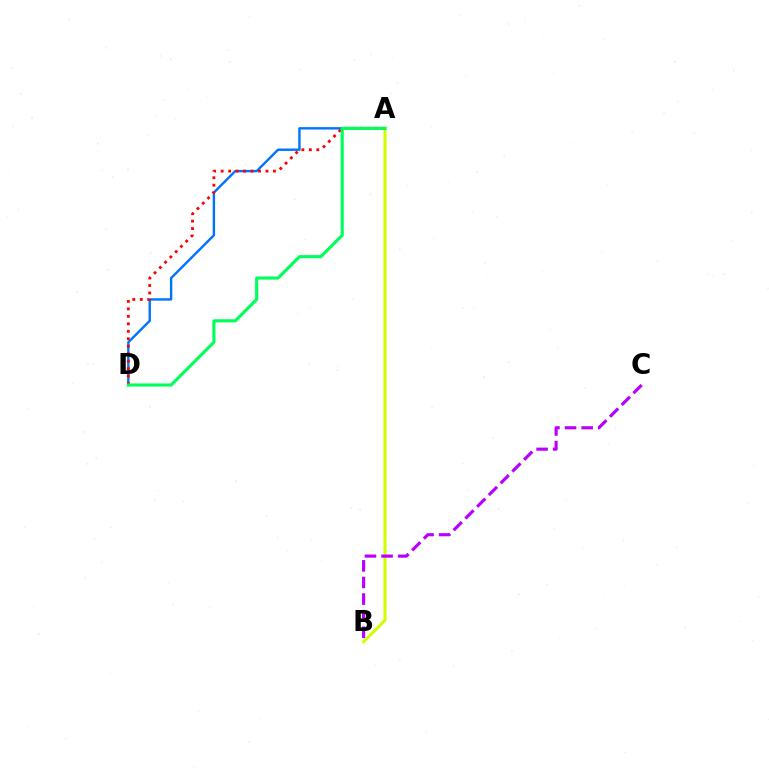{('A', 'D'): [{'color': '#0074ff', 'line_style': 'solid', 'thickness': 1.73}, {'color': '#ff0000', 'line_style': 'dotted', 'thickness': 2.03}, {'color': '#00ff5c', 'line_style': 'solid', 'thickness': 2.25}], ('A', 'B'): [{'color': '#d1ff00', 'line_style': 'solid', 'thickness': 2.2}], ('B', 'C'): [{'color': '#b900ff', 'line_style': 'dashed', 'thickness': 2.26}]}